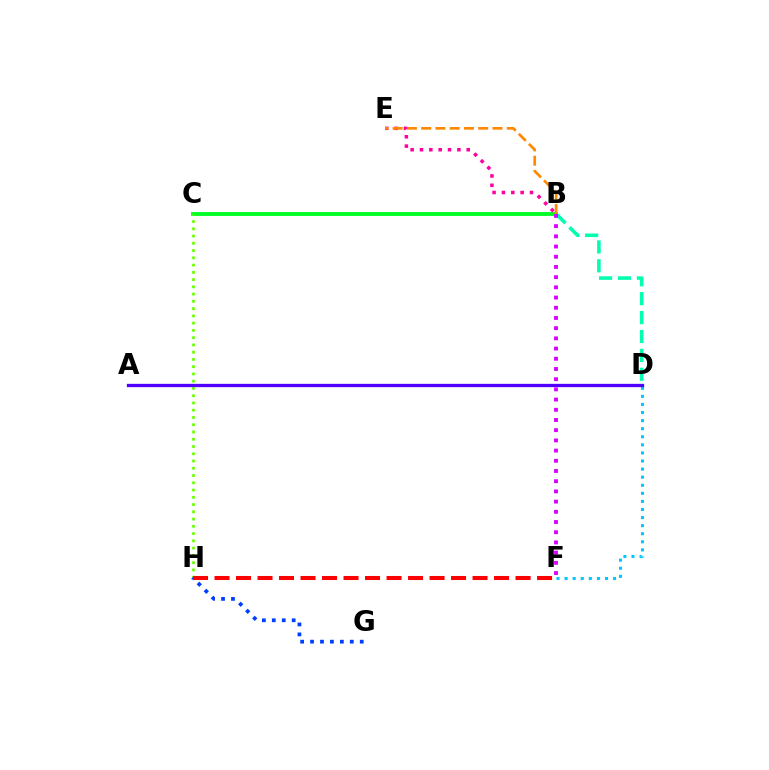{('A', 'D'): [{'color': '#eeff00', 'line_style': 'dotted', 'thickness': 1.95}, {'color': '#4f00ff', 'line_style': 'solid', 'thickness': 2.38}], ('B', 'C'): [{'color': '#00ff27', 'line_style': 'solid', 'thickness': 2.78}], ('C', 'H'): [{'color': '#66ff00', 'line_style': 'dotted', 'thickness': 1.97}], ('B', 'E'): [{'color': '#ff00a0', 'line_style': 'dotted', 'thickness': 2.54}, {'color': '#ff8800', 'line_style': 'dashed', 'thickness': 1.94}], ('B', 'D'): [{'color': '#00ffaf', 'line_style': 'dashed', 'thickness': 2.57}], ('D', 'F'): [{'color': '#00c7ff', 'line_style': 'dotted', 'thickness': 2.19}], ('G', 'H'): [{'color': '#003fff', 'line_style': 'dotted', 'thickness': 2.7}], ('F', 'H'): [{'color': '#ff0000', 'line_style': 'dashed', 'thickness': 2.92}], ('B', 'F'): [{'color': '#d600ff', 'line_style': 'dotted', 'thickness': 2.77}]}